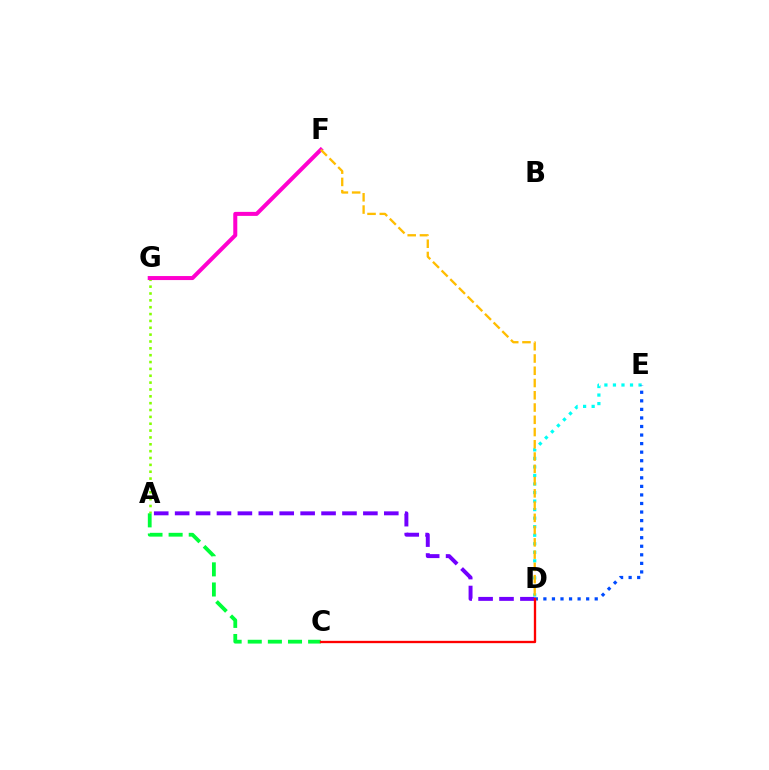{('A', 'G'): [{'color': '#84ff00', 'line_style': 'dotted', 'thickness': 1.86}], ('D', 'E'): [{'color': '#00fff6', 'line_style': 'dotted', 'thickness': 2.32}, {'color': '#004bff', 'line_style': 'dotted', 'thickness': 2.32}], ('F', 'G'): [{'color': '#ff00cf', 'line_style': 'solid', 'thickness': 2.9}], ('A', 'D'): [{'color': '#7200ff', 'line_style': 'dashed', 'thickness': 2.84}], ('A', 'C'): [{'color': '#00ff39', 'line_style': 'dashed', 'thickness': 2.73}], ('D', 'F'): [{'color': '#ffbd00', 'line_style': 'dashed', 'thickness': 1.67}], ('C', 'D'): [{'color': '#ff0000', 'line_style': 'solid', 'thickness': 1.67}]}